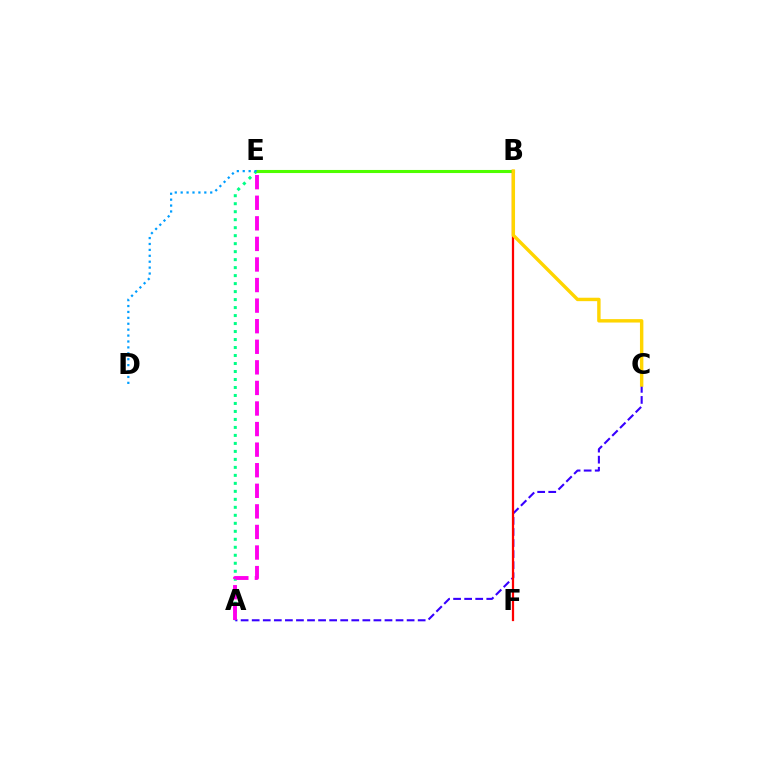{('A', 'E'): [{'color': '#00ff86', 'line_style': 'dotted', 'thickness': 2.17}, {'color': '#ff00ed', 'line_style': 'dashed', 'thickness': 2.8}], ('A', 'C'): [{'color': '#3700ff', 'line_style': 'dashed', 'thickness': 1.5}], ('B', 'E'): [{'color': '#4fff00', 'line_style': 'solid', 'thickness': 2.22}], ('B', 'F'): [{'color': '#ff0000', 'line_style': 'solid', 'thickness': 1.62}], ('B', 'C'): [{'color': '#ffd500', 'line_style': 'solid', 'thickness': 2.46}], ('D', 'E'): [{'color': '#009eff', 'line_style': 'dotted', 'thickness': 1.61}]}